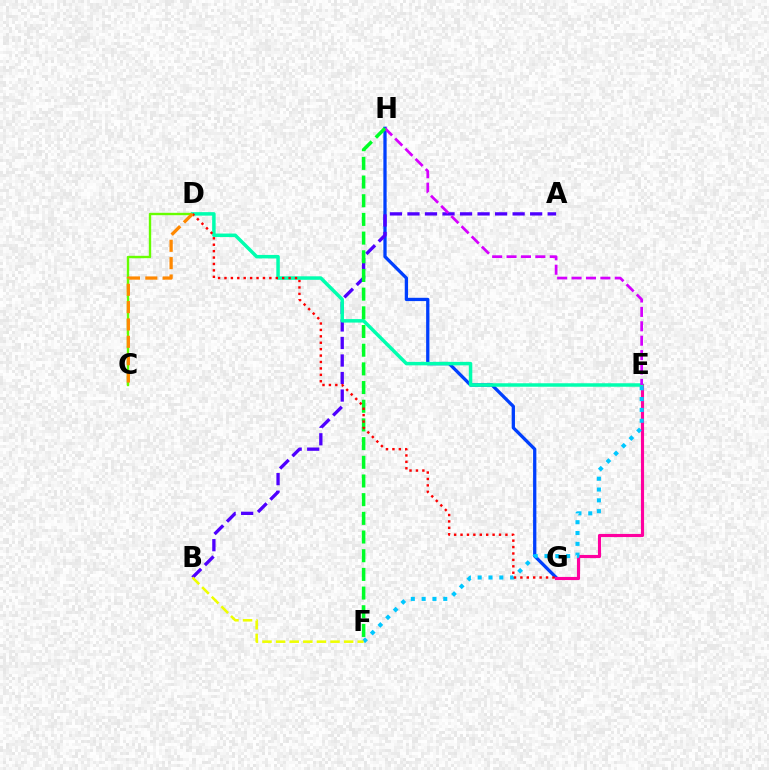{('C', 'D'): [{'color': '#66ff00', 'line_style': 'solid', 'thickness': 1.72}, {'color': '#ff8800', 'line_style': 'dashed', 'thickness': 2.36}], ('G', 'H'): [{'color': '#003fff', 'line_style': 'solid', 'thickness': 2.36}], ('A', 'B'): [{'color': '#4f00ff', 'line_style': 'dashed', 'thickness': 2.38}], ('E', 'G'): [{'color': '#ff00a0', 'line_style': 'solid', 'thickness': 2.25}], ('D', 'E'): [{'color': '#00ffaf', 'line_style': 'solid', 'thickness': 2.51}], ('E', 'H'): [{'color': '#d600ff', 'line_style': 'dashed', 'thickness': 1.96}], ('E', 'F'): [{'color': '#00c7ff', 'line_style': 'dotted', 'thickness': 2.94}], ('F', 'H'): [{'color': '#00ff27', 'line_style': 'dashed', 'thickness': 2.54}], ('D', 'G'): [{'color': '#ff0000', 'line_style': 'dotted', 'thickness': 1.74}], ('B', 'F'): [{'color': '#eeff00', 'line_style': 'dashed', 'thickness': 1.85}]}